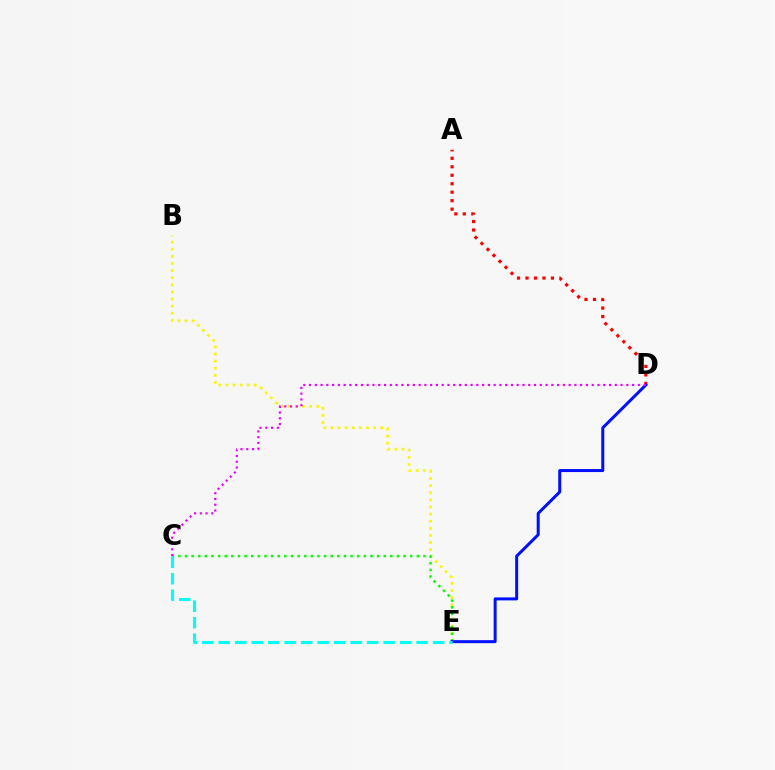{('B', 'E'): [{'color': '#fcf500', 'line_style': 'dotted', 'thickness': 1.93}], ('A', 'D'): [{'color': '#ff0000', 'line_style': 'dotted', 'thickness': 2.3}], ('C', 'E'): [{'color': '#08ff00', 'line_style': 'dotted', 'thickness': 1.8}, {'color': '#00fff6', 'line_style': 'dashed', 'thickness': 2.24}], ('D', 'E'): [{'color': '#0010ff', 'line_style': 'solid', 'thickness': 2.16}], ('C', 'D'): [{'color': '#ee00ff', 'line_style': 'dotted', 'thickness': 1.57}]}